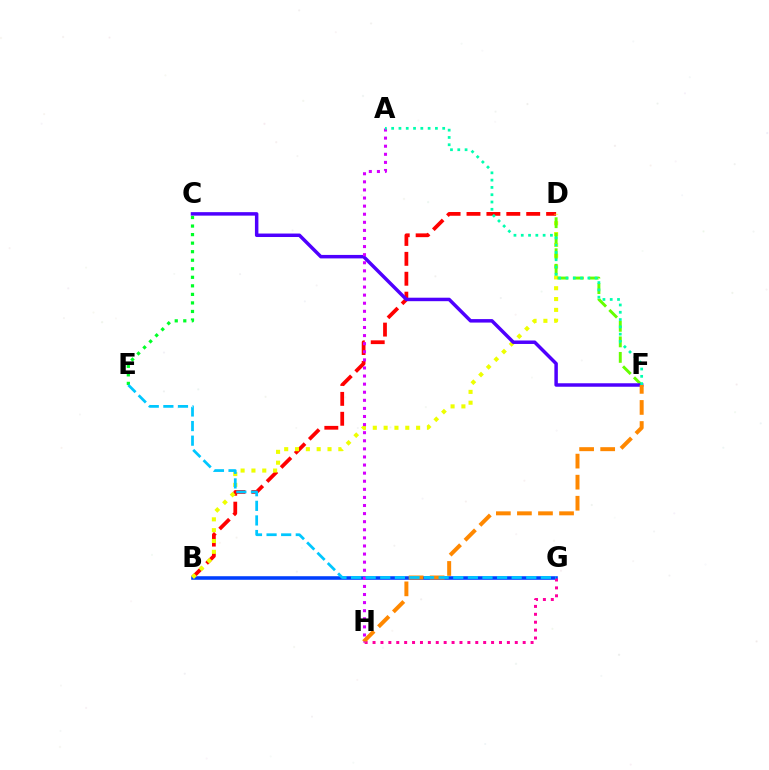{('B', 'D'): [{'color': '#ff0000', 'line_style': 'dashed', 'thickness': 2.7}, {'color': '#eeff00', 'line_style': 'dotted', 'thickness': 2.94}], ('B', 'G'): [{'color': '#003fff', 'line_style': 'solid', 'thickness': 2.57}], ('G', 'H'): [{'color': '#ff00a0', 'line_style': 'dotted', 'thickness': 2.15}], ('D', 'F'): [{'color': '#66ff00', 'line_style': 'dashed', 'thickness': 2.11}], ('C', 'F'): [{'color': '#4f00ff', 'line_style': 'solid', 'thickness': 2.5}], ('F', 'H'): [{'color': '#ff8800', 'line_style': 'dashed', 'thickness': 2.86}], ('A', 'H'): [{'color': '#d600ff', 'line_style': 'dotted', 'thickness': 2.2}], ('C', 'E'): [{'color': '#00ff27', 'line_style': 'dotted', 'thickness': 2.32}], ('A', 'F'): [{'color': '#00ffaf', 'line_style': 'dotted', 'thickness': 1.98}], ('E', 'G'): [{'color': '#00c7ff', 'line_style': 'dashed', 'thickness': 1.98}]}